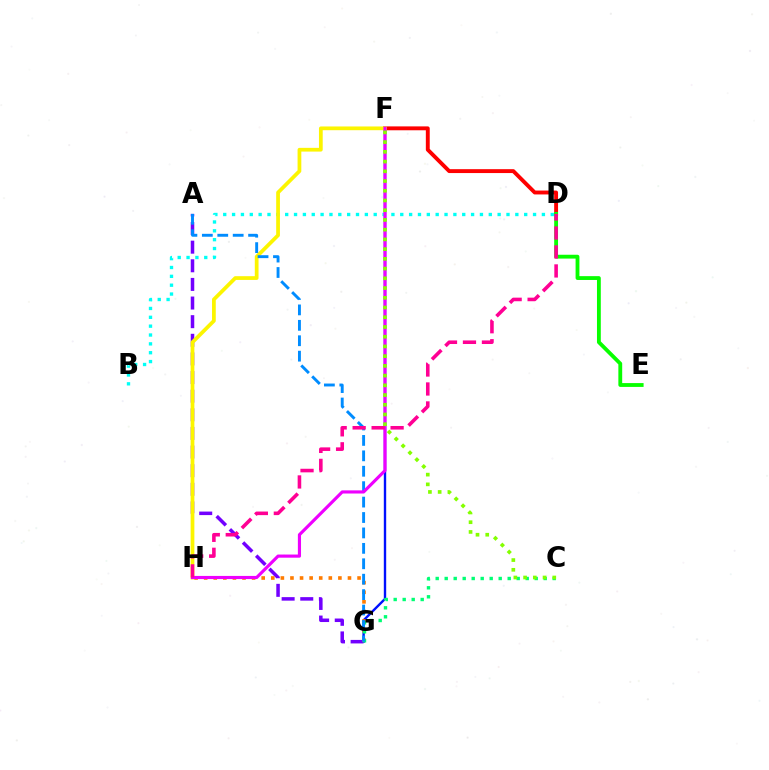{('F', 'G'): [{'color': '#0010ff', 'line_style': 'solid', 'thickness': 1.72}], ('B', 'D'): [{'color': '#00fff6', 'line_style': 'dotted', 'thickness': 2.41}], ('D', 'F'): [{'color': '#ff0000', 'line_style': 'solid', 'thickness': 2.8}], ('A', 'G'): [{'color': '#7200ff', 'line_style': 'dashed', 'thickness': 2.53}, {'color': '#008cff', 'line_style': 'dashed', 'thickness': 2.09}], ('G', 'H'): [{'color': '#ff7c00', 'line_style': 'dotted', 'thickness': 2.61}], ('F', 'H'): [{'color': '#fcf500', 'line_style': 'solid', 'thickness': 2.69}, {'color': '#ee00ff', 'line_style': 'solid', 'thickness': 2.27}], ('C', 'G'): [{'color': '#00ff74', 'line_style': 'dotted', 'thickness': 2.45}], ('D', 'E'): [{'color': '#08ff00', 'line_style': 'solid', 'thickness': 2.76}], ('D', 'H'): [{'color': '#ff0094', 'line_style': 'dashed', 'thickness': 2.58}], ('C', 'F'): [{'color': '#84ff00', 'line_style': 'dotted', 'thickness': 2.64}]}